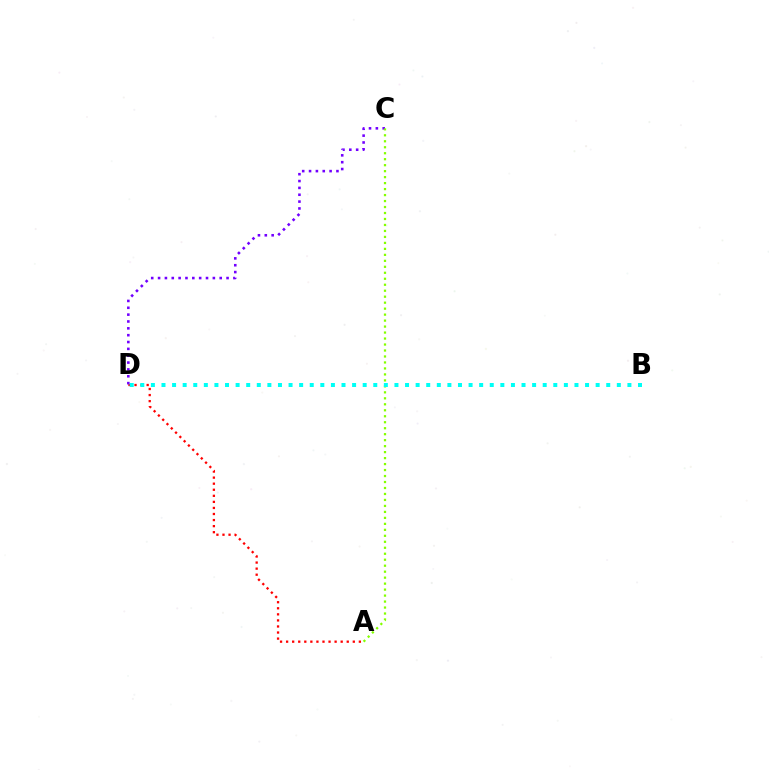{('A', 'D'): [{'color': '#ff0000', 'line_style': 'dotted', 'thickness': 1.65}], ('C', 'D'): [{'color': '#7200ff', 'line_style': 'dotted', 'thickness': 1.86}], ('A', 'C'): [{'color': '#84ff00', 'line_style': 'dotted', 'thickness': 1.62}], ('B', 'D'): [{'color': '#00fff6', 'line_style': 'dotted', 'thickness': 2.88}]}